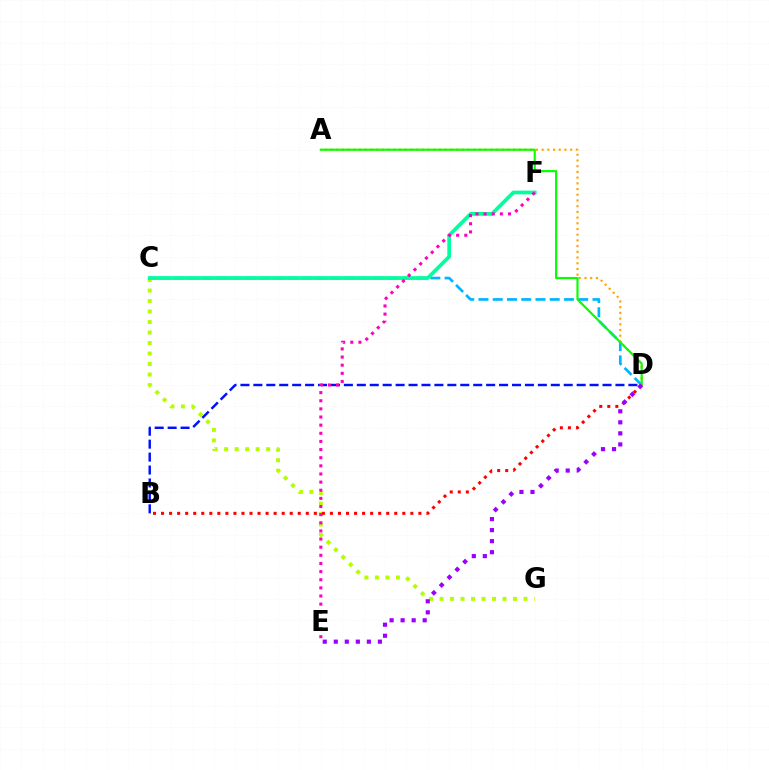{('C', 'D'): [{'color': '#00b5ff', 'line_style': 'dashed', 'thickness': 1.94}], ('A', 'D'): [{'color': '#ffa500', 'line_style': 'dotted', 'thickness': 1.55}, {'color': '#08ff00', 'line_style': 'solid', 'thickness': 1.57}], ('C', 'G'): [{'color': '#b3ff00', 'line_style': 'dotted', 'thickness': 2.85}], ('B', 'D'): [{'color': '#0010ff', 'line_style': 'dashed', 'thickness': 1.76}, {'color': '#ff0000', 'line_style': 'dotted', 'thickness': 2.18}], ('C', 'F'): [{'color': '#00ff9d', 'line_style': 'solid', 'thickness': 2.7}], ('E', 'F'): [{'color': '#ff00bd', 'line_style': 'dotted', 'thickness': 2.21}], ('D', 'E'): [{'color': '#9b00ff', 'line_style': 'dotted', 'thickness': 3.0}]}